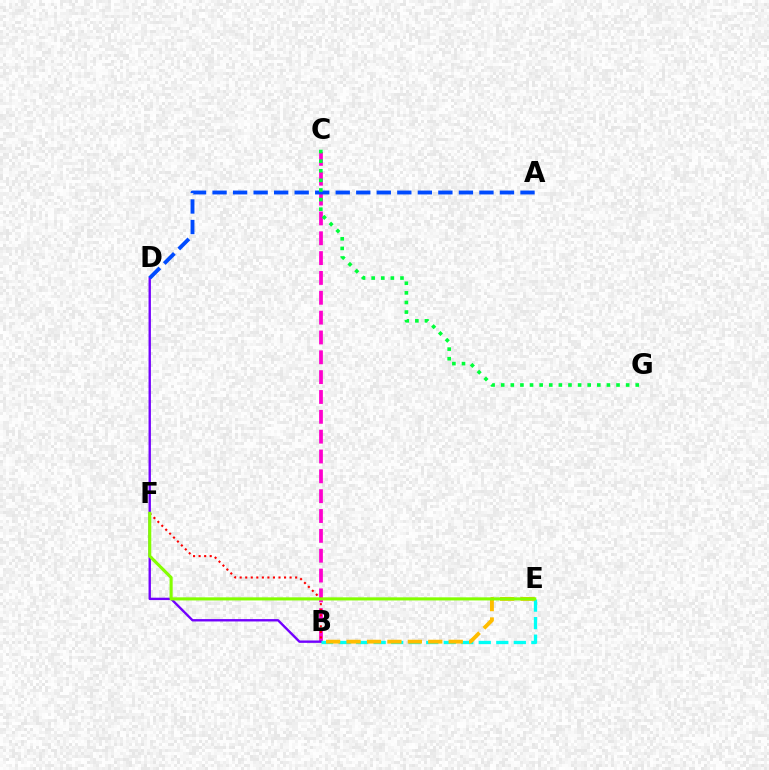{('B', 'C'): [{'color': '#ff00cf', 'line_style': 'dashed', 'thickness': 2.7}], ('B', 'D'): [{'color': '#7200ff', 'line_style': 'solid', 'thickness': 1.71}], ('B', 'F'): [{'color': '#ff0000', 'line_style': 'dotted', 'thickness': 1.51}], ('B', 'E'): [{'color': '#00fff6', 'line_style': 'dashed', 'thickness': 2.38}, {'color': '#ffbd00', 'line_style': 'dashed', 'thickness': 2.77}], ('A', 'D'): [{'color': '#004bff', 'line_style': 'dashed', 'thickness': 2.79}], ('C', 'G'): [{'color': '#00ff39', 'line_style': 'dotted', 'thickness': 2.61}], ('E', 'F'): [{'color': '#84ff00', 'line_style': 'solid', 'thickness': 2.23}]}